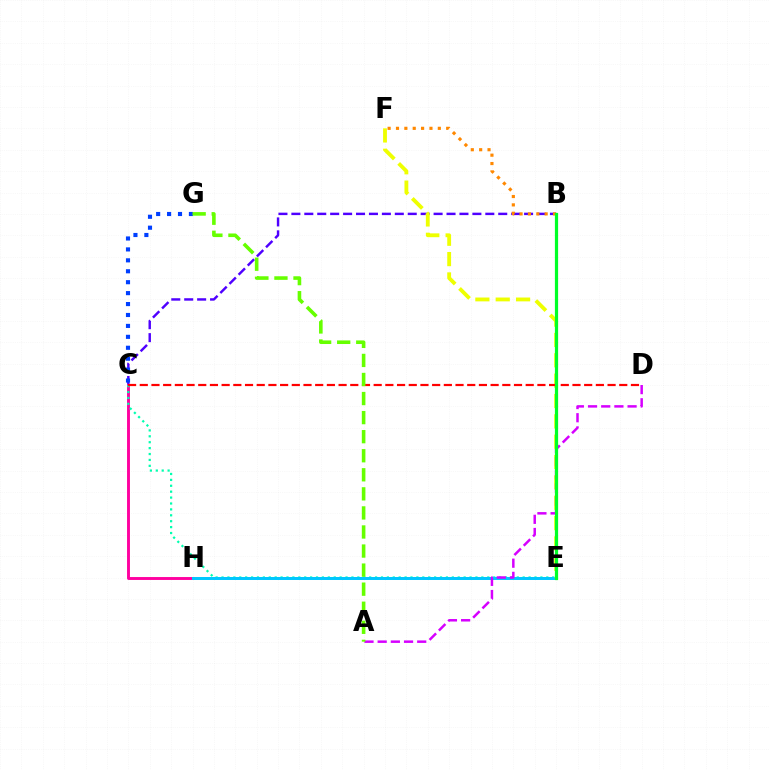{('B', 'C'): [{'color': '#4f00ff', 'line_style': 'dashed', 'thickness': 1.76}], ('C', 'H'): [{'color': '#ff00a0', 'line_style': 'solid', 'thickness': 2.09}], ('C', 'E'): [{'color': '#00ffaf', 'line_style': 'dotted', 'thickness': 1.6}], ('C', 'G'): [{'color': '#003fff', 'line_style': 'dotted', 'thickness': 2.97}], ('B', 'F'): [{'color': '#ff8800', 'line_style': 'dotted', 'thickness': 2.27}], ('E', 'H'): [{'color': '#00c7ff', 'line_style': 'solid', 'thickness': 2.14}], ('E', 'F'): [{'color': '#eeff00', 'line_style': 'dashed', 'thickness': 2.76}], ('A', 'D'): [{'color': '#d600ff', 'line_style': 'dashed', 'thickness': 1.79}], ('C', 'D'): [{'color': '#ff0000', 'line_style': 'dashed', 'thickness': 1.59}], ('B', 'E'): [{'color': '#00ff27', 'line_style': 'solid', 'thickness': 2.31}], ('A', 'G'): [{'color': '#66ff00', 'line_style': 'dashed', 'thickness': 2.59}]}